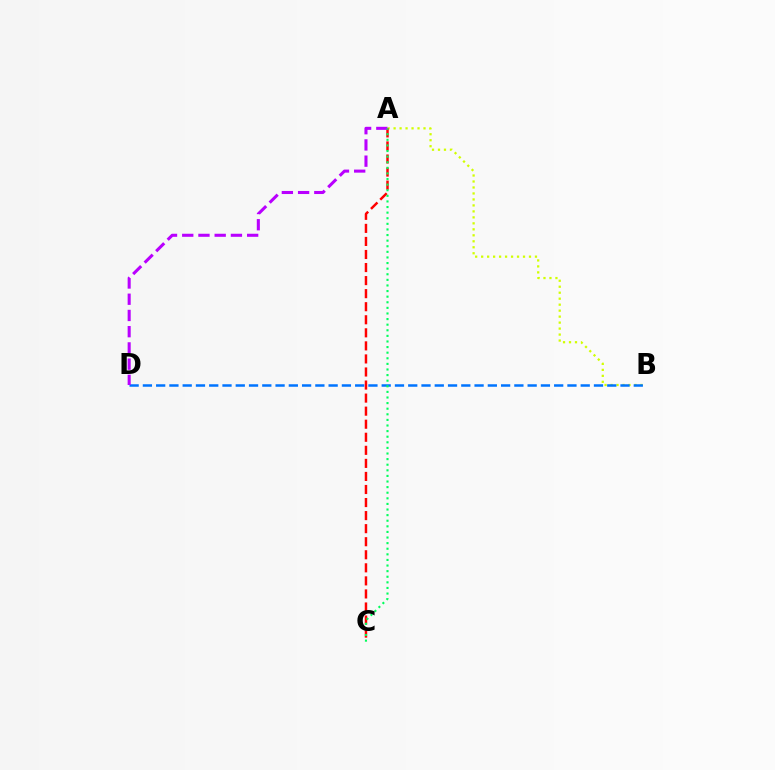{('A', 'B'): [{'color': '#d1ff00', 'line_style': 'dotted', 'thickness': 1.62}], ('B', 'D'): [{'color': '#0074ff', 'line_style': 'dashed', 'thickness': 1.8}], ('A', 'C'): [{'color': '#ff0000', 'line_style': 'dashed', 'thickness': 1.77}, {'color': '#00ff5c', 'line_style': 'dotted', 'thickness': 1.52}], ('A', 'D'): [{'color': '#b900ff', 'line_style': 'dashed', 'thickness': 2.2}]}